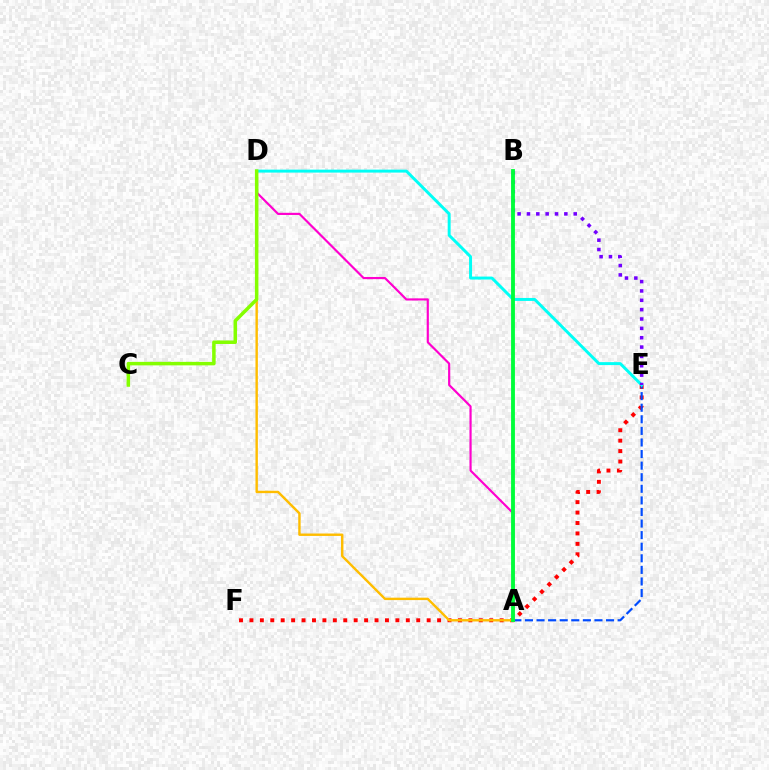{('E', 'F'): [{'color': '#ff0000', 'line_style': 'dotted', 'thickness': 2.83}], ('A', 'E'): [{'color': '#004bff', 'line_style': 'dashed', 'thickness': 1.57}], ('A', 'D'): [{'color': '#ffbd00', 'line_style': 'solid', 'thickness': 1.74}, {'color': '#ff00cf', 'line_style': 'solid', 'thickness': 1.56}], ('D', 'E'): [{'color': '#00fff6', 'line_style': 'solid', 'thickness': 2.13}], ('C', 'D'): [{'color': '#84ff00', 'line_style': 'solid', 'thickness': 2.52}], ('B', 'E'): [{'color': '#7200ff', 'line_style': 'dotted', 'thickness': 2.54}], ('A', 'B'): [{'color': '#00ff39', 'line_style': 'solid', 'thickness': 2.77}]}